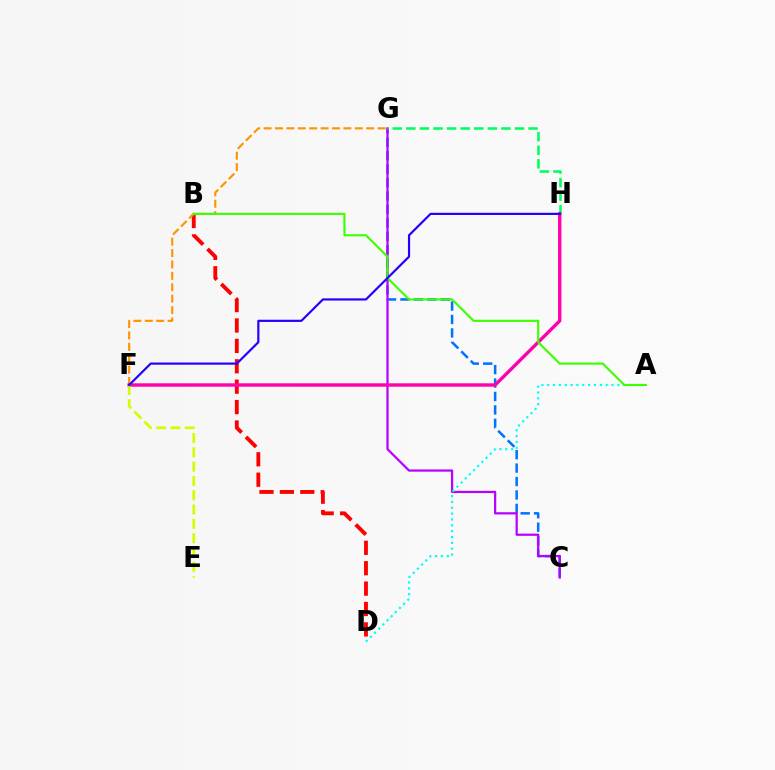{('B', 'D'): [{'color': '#ff0000', 'line_style': 'dashed', 'thickness': 2.77}], ('C', 'G'): [{'color': '#0074ff', 'line_style': 'dashed', 'thickness': 1.82}, {'color': '#b900ff', 'line_style': 'solid', 'thickness': 1.6}], ('A', 'D'): [{'color': '#00fff6', 'line_style': 'dotted', 'thickness': 1.59}], ('G', 'H'): [{'color': '#00ff5c', 'line_style': 'dashed', 'thickness': 1.85}], ('F', 'G'): [{'color': '#ff9400', 'line_style': 'dashed', 'thickness': 1.55}], ('F', 'H'): [{'color': '#ff00ac', 'line_style': 'solid', 'thickness': 2.44}, {'color': '#2500ff', 'line_style': 'solid', 'thickness': 1.58}], ('E', 'F'): [{'color': '#d1ff00', 'line_style': 'dashed', 'thickness': 1.94}], ('A', 'B'): [{'color': '#3dff00', 'line_style': 'solid', 'thickness': 1.53}]}